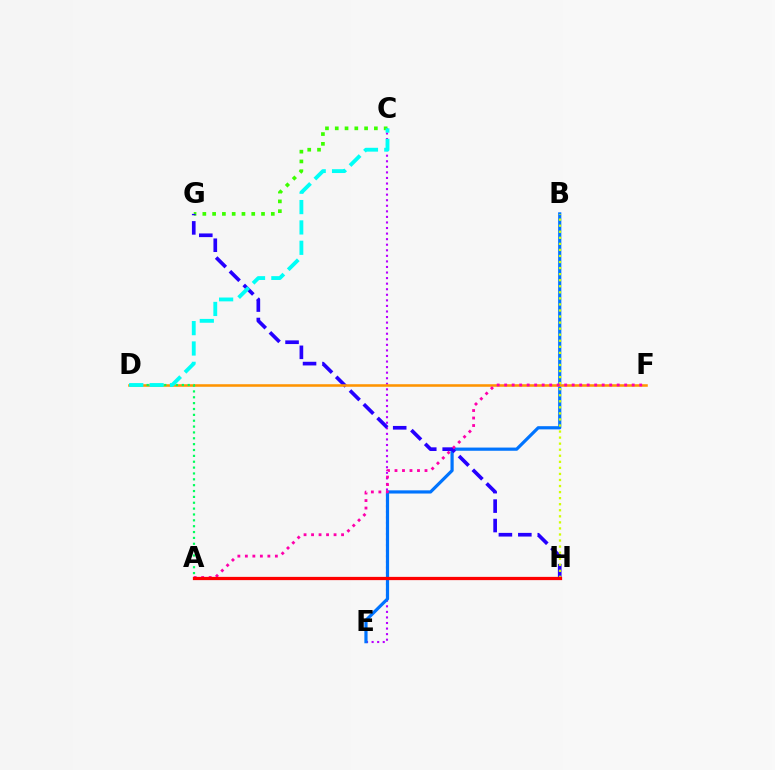{('C', 'E'): [{'color': '#b900ff', 'line_style': 'dotted', 'thickness': 1.51}], ('B', 'E'): [{'color': '#0074ff', 'line_style': 'solid', 'thickness': 2.3}], ('C', 'G'): [{'color': '#3dff00', 'line_style': 'dotted', 'thickness': 2.66}], ('G', 'H'): [{'color': '#2500ff', 'line_style': 'dashed', 'thickness': 2.64}], ('D', 'F'): [{'color': '#ff9400', 'line_style': 'solid', 'thickness': 1.84}], ('B', 'H'): [{'color': '#d1ff00', 'line_style': 'dotted', 'thickness': 1.64}], ('A', 'D'): [{'color': '#00ff5c', 'line_style': 'dotted', 'thickness': 1.59}], ('C', 'D'): [{'color': '#00fff6', 'line_style': 'dashed', 'thickness': 2.77}], ('A', 'F'): [{'color': '#ff00ac', 'line_style': 'dotted', 'thickness': 2.04}], ('A', 'H'): [{'color': '#ff0000', 'line_style': 'solid', 'thickness': 2.34}]}